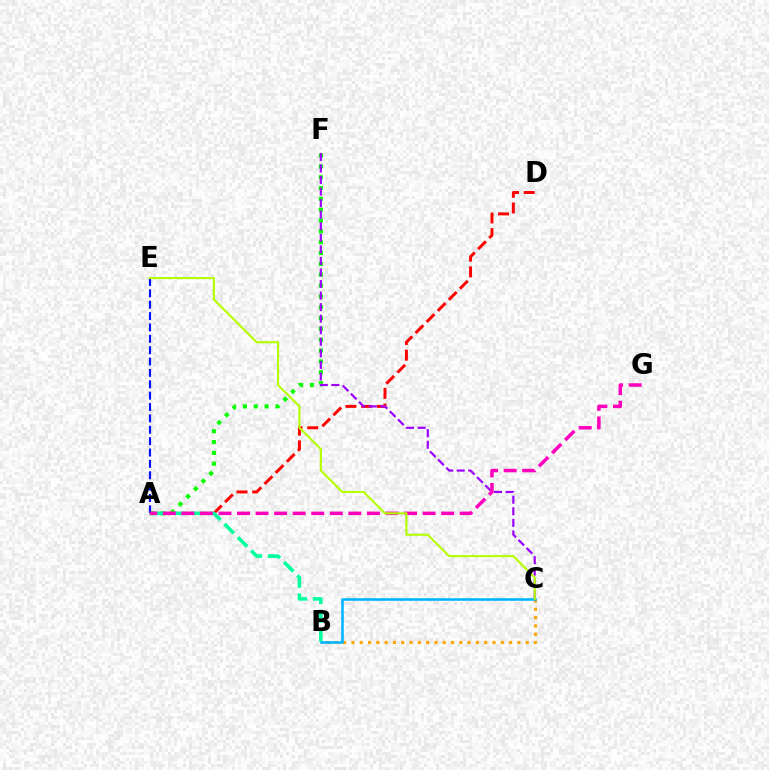{('A', 'F'): [{'color': '#08ff00', 'line_style': 'dotted', 'thickness': 2.94}], ('B', 'C'): [{'color': '#ffa500', 'line_style': 'dotted', 'thickness': 2.25}, {'color': '#00b5ff', 'line_style': 'solid', 'thickness': 1.86}], ('A', 'D'): [{'color': '#ff0000', 'line_style': 'dashed', 'thickness': 2.13}], ('A', 'B'): [{'color': '#00ff9d', 'line_style': 'dashed', 'thickness': 2.56}], ('C', 'F'): [{'color': '#9b00ff', 'line_style': 'dashed', 'thickness': 1.57}], ('A', 'E'): [{'color': '#0010ff', 'line_style': 'dashed', 'thickness': 1.54}], ('A', 'G'): [{'color': '#ff00bd', 'line_style': 'dashed', 'thickness': 2.52}], ('C', 'E'): [{'color': '#b3ff00', 'line_style': 'solid', 'thickness': 1.51}]}